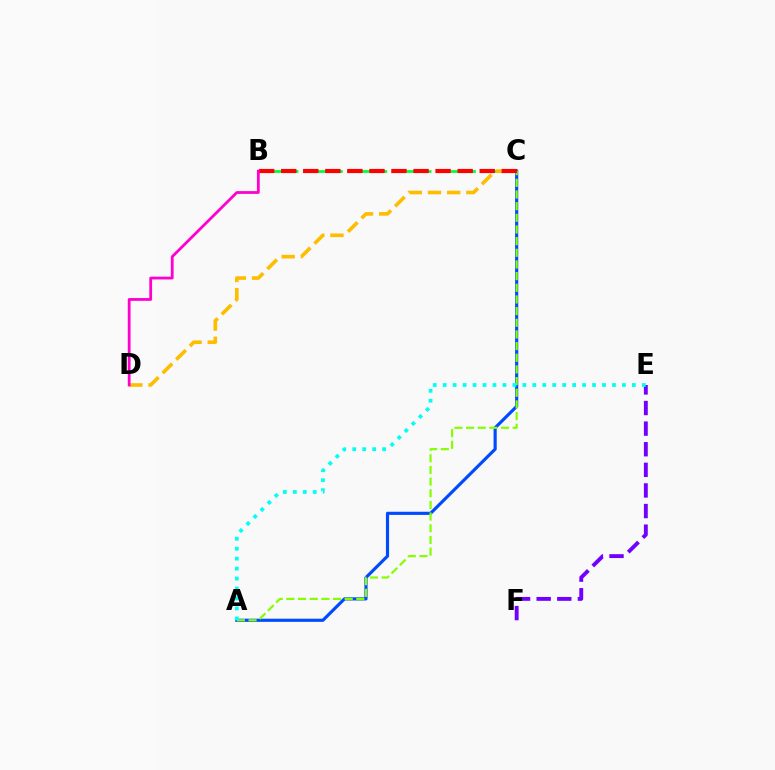{('A', 'C'): [{'color': '#004bff', 'line_style': 'solid', 'thickness': 2.27}, {'color': '#84ff00', 'line_style': 'dashed', 'thickness': 1.58}], ('E', 'F'): [{'color': '#7200ff', 'line_style': 'dashed', 'thickness': 2.8}], ('B', 'C'): [{'color': '#00ff39', 'line_style': 'dashed', 'thickness': 2.01}, {'color': '#ff0000', 'line_style': 'dashed', 'thickness': 3.0}], ('C', 'D'): [{'color': '#ffbd00', 'line_style': 'dashed', 'thickness': 2.61}], ('A', 'E'): [{'color': '#00fff6', 'line_style': 'dotted', 'thickness': 2.71}], ('B', 'D'): [{'color': '#ff00cf', 'line_style': 'solid', 'thickness': 2.01}]}